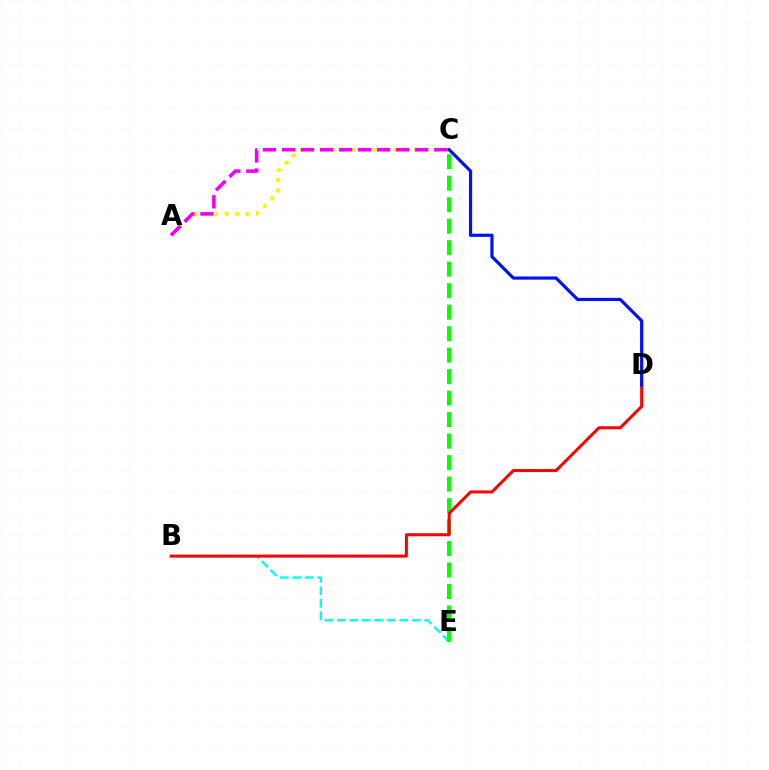{('A', 'C'): [{'color': '#fcf500', 'line_style': 'dotted', 'thickness': 2.82}, {'color': '#ee00ff', 'line_style': 'dashed', 'thickness': 2.58}], ('B', 'E'): [{'color': '#00fff6', 'line_style': 'dashed', 'thickness': 1.7}], ('C', 'E'): [{'color': '#08ff00', 'line_style': 'dashed', 'thickness': 2.92}], ('B', 'D'): [{'color': '#ff0000', 'line_style': 'solid', 'thickness': 2.16}], ('C', 'D'): [{'color': '#0010ff', 'line_style': 'solid', 'thickness': 2.29}]}